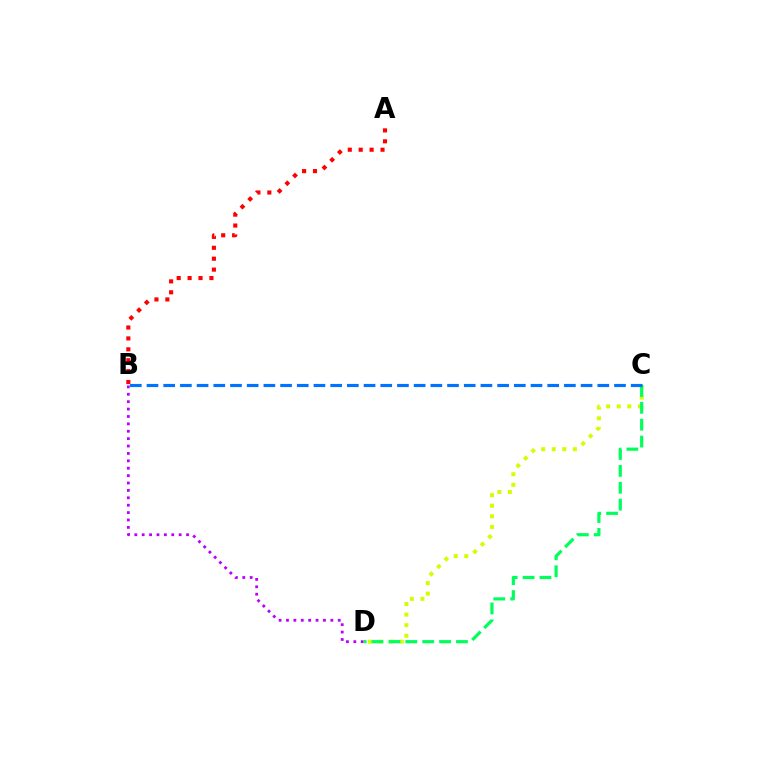{('B', 'D'): [{'color': '#b900ff', 'line_style': 'dotted', 'thickness': 2.01}], ('C', 'D'): [{'color': '#d1ff00', 'line_style': 'dotted', 'thickness': 2.88}, {'color': '#00ff5c', 'line_style': 'dashed', 'thickness': 2.29}], ('A', 'B'): [{'color': '#ff0000', 'line_style': 'dotted', 'thickness': 2.96}], ('B', 'C'): [{'color': '#0074ff', 'line_style': 'dashed', 'thickness': 2.27}]}